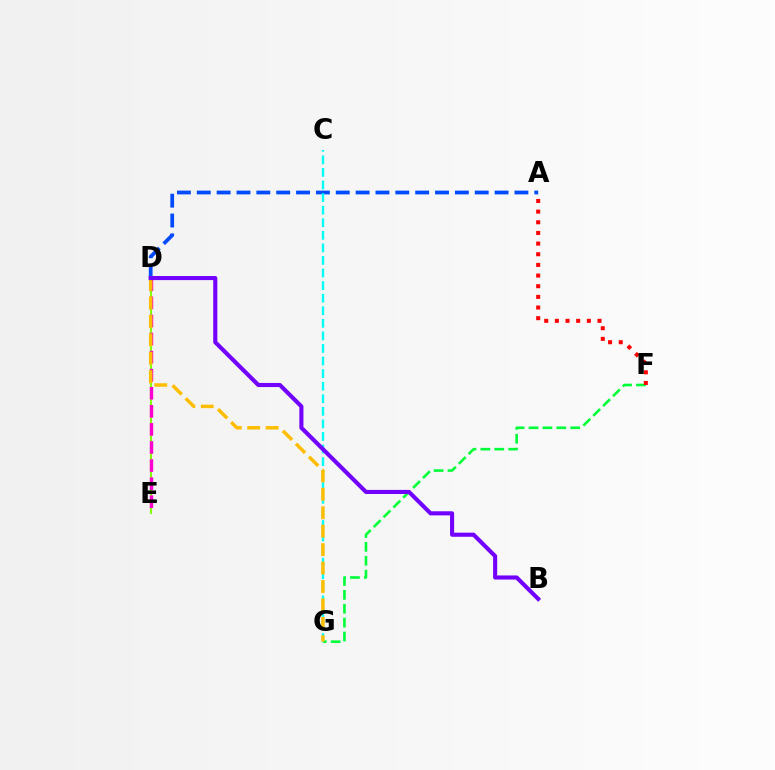{('D', 'E'): [{'color': '#84ff00', 'line_style': 'solid', 'thickness': 1.51}, {'color': '#ff00cf', 'line_style': 'dashed', 'thickness': 2.46}], ('A', 'D'): [{'color': '#004bff', 'line_style': 'dashed', 'thickness': 2.7}], ('C', 'G'): [{'color': '#00fff6', 'line_style': 'dashed', 'thickness': 1.71}], ('F', 'G'): [{'color': '#00ff39', 'line_style': 'dashed', 'thickness': 1.89}], ('A', 'F'): [{'color': '#ff0000', 'line_style': 'dotted', 'thickness': 2.9}], ('D', 'G'): [{'color': '#ffbd00', 'line_style': 'dashed', 'thickness': 2.5}], ('B', 'D'): [{'color': '#7200ff', 'line_style': 'solid', 'thickness': 2.95}]}